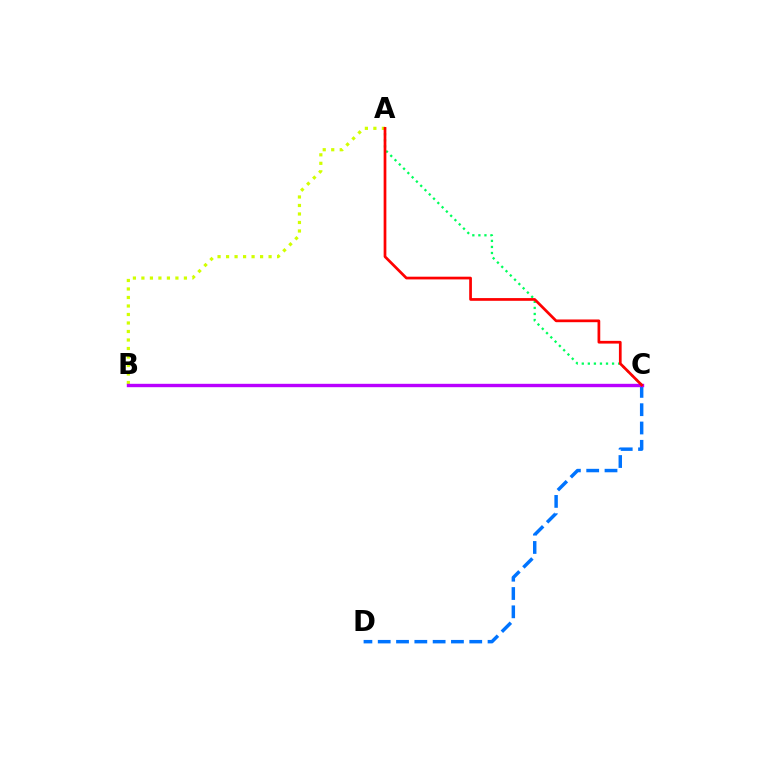{('C', 'D'): [{'color': '#0074ff', 'line_style': 'dashed', 'thickness': 2.49}], ('A', 'C'): [{'color': '#00ff5c', 'line_style': 'dotted', 'thickness': 1.64}, {'color': '#ff0000', 'line_style': 'solid', 'thickness': 1.96}], ('A', 'B'): [{'color': '#d1ff00', 'line_style': 'dotted', 'thickness': 2.31}], ('B', 'C'): [{'color': '#b900ff', 'line_style': 'solid', 'thickness': 2.44}]}